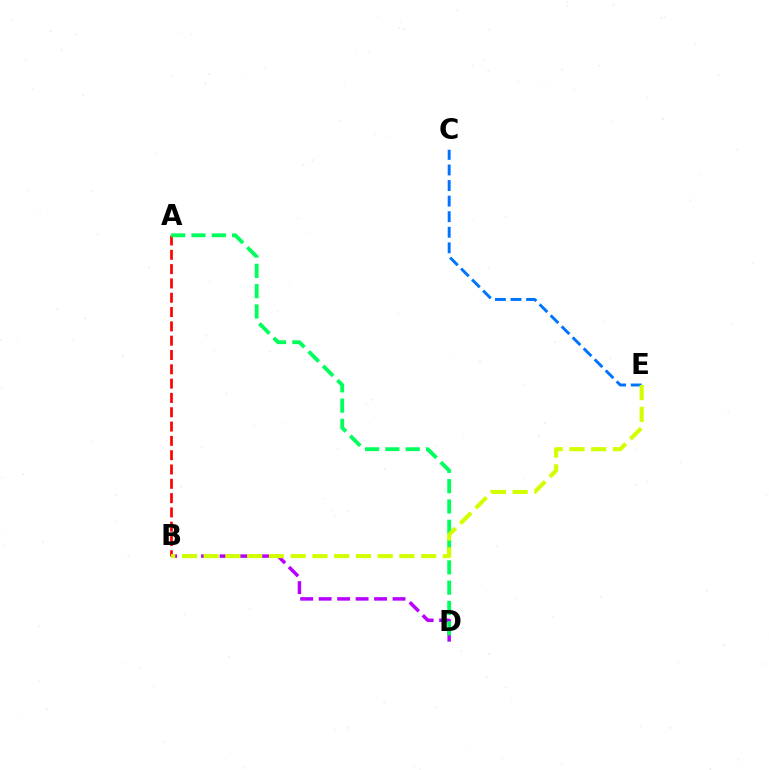{('A', 'B'): [{'color': '#ff0000', 'line_style': 'dashed', 'thickness': 1.94}], ('B', 'D'): [{'color': '#b900ff', 'line_style': 'dashed', 'thickness': 2.51}], ('A', 'D'): [{'color': '#00ff5c', 'line_style': 'dashed', 'thickness': 2.76}], ('C', 'E'): [{'color': '#0074ff', 'line_style': 'dashed', 'thickness': 2.11}], ('B', 'E'): [{'color': '#d1ff00', 'line_style': 'dashed', 'thickness': 2.96}]}